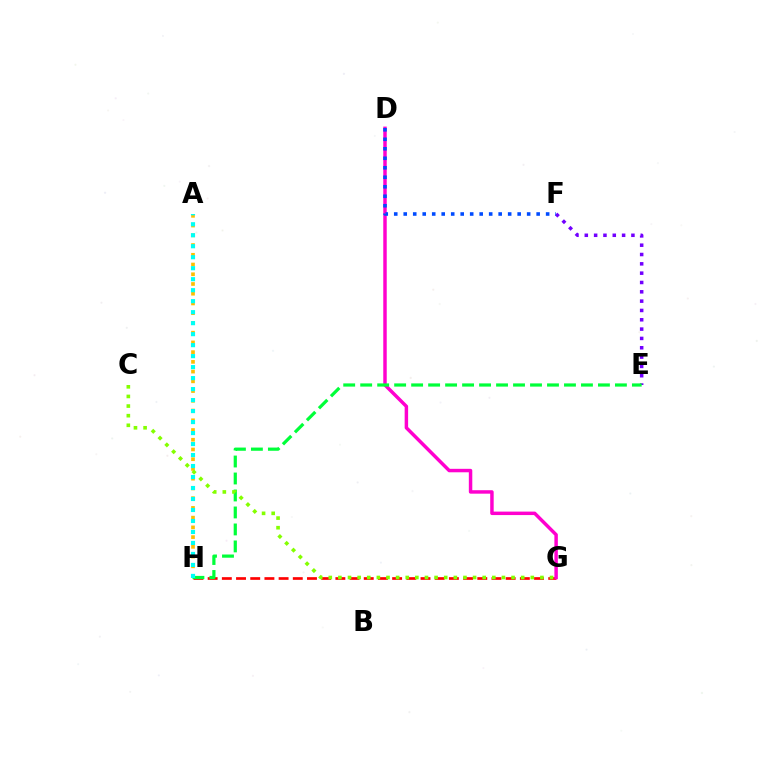{('E', 'F'): [{'color': '#7200ff', 'line_style': 'dotted', 'thickness': 2.53}], ('A', 'H'): [{'color': '#ffbd00', 'line_style': 'dotted', 'thickness': 2.65}, {'color': '#00fff6', 'line_style': 'dotted', 'thickness': 2.99}], ('G', 'H'): [{'color': '#ff0000', 'line_style': 'dashed', 'thickness': 1.93}], ('D', 'G'): [{'color': '#ff00cf', 'line_style': 'solid', 'thickness': 2.49}], ('D', 'F'): [{'color': '#004bff', 'line_style': 'dotted', 'thickness': 2.58}], ('E', 'H'): [{'color': '#00ff39', 'line_style': 'dashed', 'thickness': 2.31}], ('C', 'G'): [{'color': '#84ff00', 'line_style': 'dotted', 'thickness': 2.61}]}